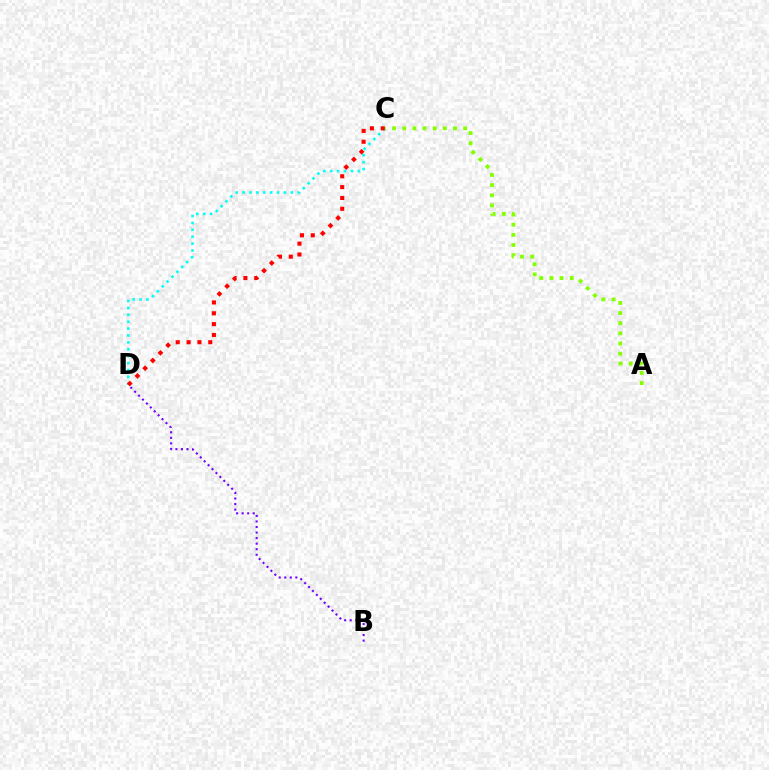{('C', 'D'): [{'color': '#00fff6', 'line_style': 'dotted', 'thickness': 1.87}, {'color': '#ff0000', 'line_style': 'dotted', 'thickness': 2.95}], ('A', 'C'): [{'color': '#84ff00', 'line_style': 'dotted', 'thickness': 2.76}], ('B', 'D'): [{'color': '#7200ff', 'line_style': 'dotted', 'thickness': 1.51}]}